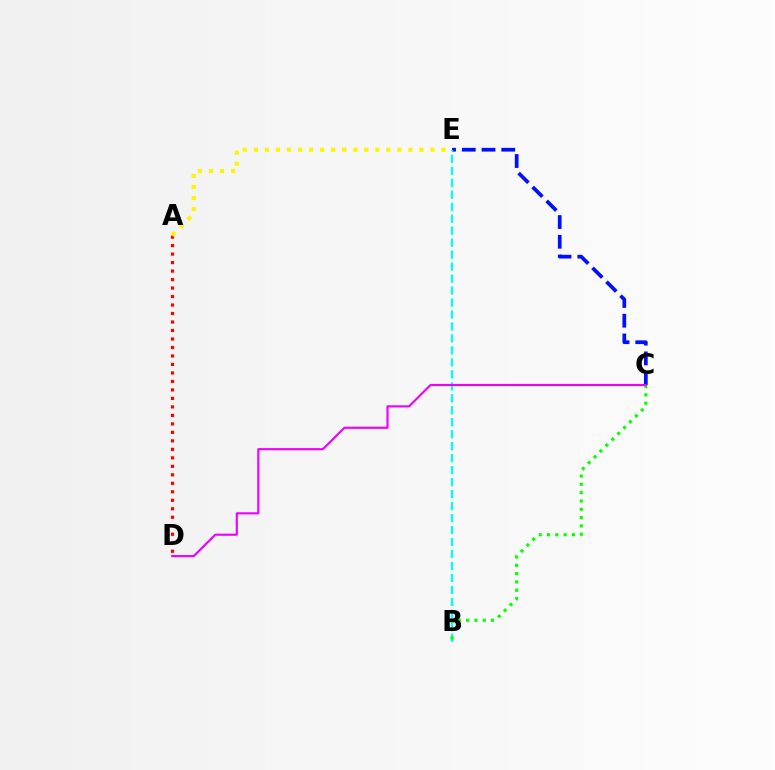{('C', 'E'): [{'color': '#0010ff', 'line_style': 'dashed', 'thickness': 2.68}], ('B', 'E'): [{'color': '#00fff6', 'line_style': 'dashed', 'thickness': 1.63}], ('A', 'D'): [{'color': '#ff0000', 'line_style': 'dotted', 'thickness': 2.31}], ('B', 'C'): [{'color': '#08ff00', 'line_style': 'dotted', 'thickness': 2.26}], ('A', 'E'): [{'color': '#fcf500', 'line_style': 'dotted', 'thickness': 3.0}], ('C', 'D'): [{'color': '#ee00ff', 'line_style': 'solid', 'thickness': 1.55}]}